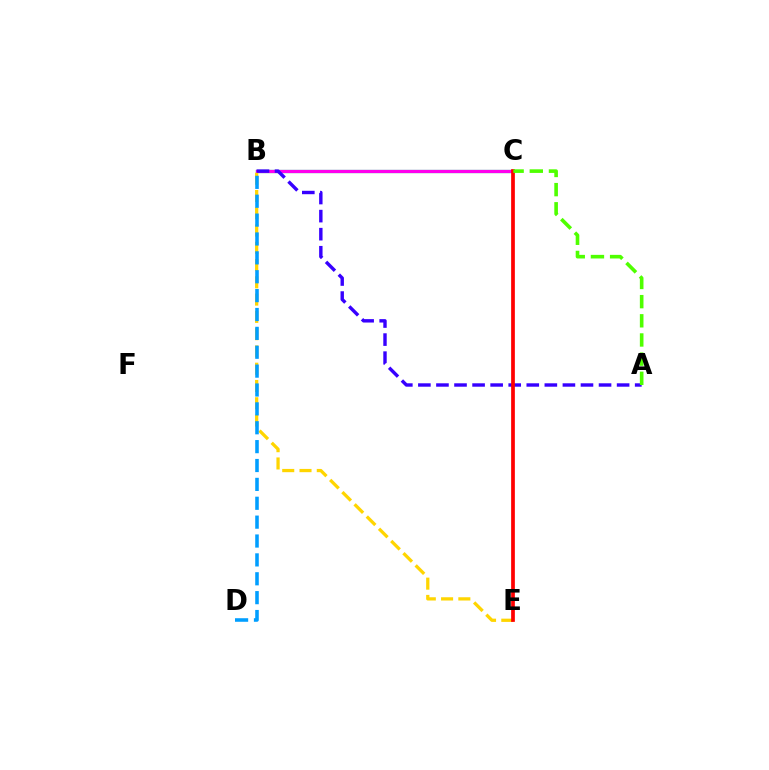{('B', 'C'): [{'color': '#00ff86', 'line_style': 'solid', 'thickness': 2.36}, {'color': '#ff00ed', 'line_style': 'solid', 'thickness': 2.31}], ('B', 'E'): [{'color': '#ffd500', 'line_style': 'dashed', 'thickness': 2.35}], ('A', 'B'): [{'color': '#3700ff', 'line_style': 'dashed', 'thickness': 2.45}], ('B', 'D'): [{'color': '#009eff', 'line_style': 'dashed', 'thickness': 2.56}], ('C', 'E'): [{'color': '#ff0000', 'line_style': 'solid', 'thickness': 2.68}], ('A', 'C'): [{'color': '#4fff00', 'line_style': 'dashed', 'thickness': 2.6}]}